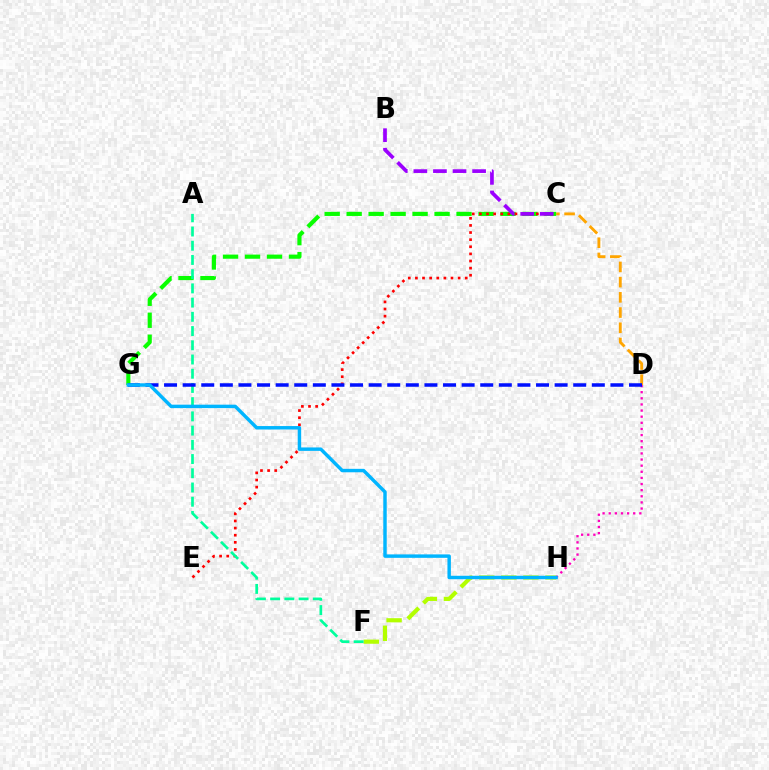{('C', 'D'): [{'color': '#ffa500', 'line_style': 'dashed', 'thickness': 2.07}], ('C', 'G'): [{'color': '#08ff00', 'line_style': 'dashed', 'thickness': 2.99}], ('F', 'H'): [{'color': '#b3ff00', 'line_style': 'dashed', 'thickness': 3.0}], ('C', 'E'): [{'color': '#ff0000', 'line_style': 'dotted', 'thickness': 1.93}], ('A', 'F'): [{'color': '#00ff9d', 'line_style': 'dashed', 'thickness': 1.93}], ('D', 'H'): [{'color': '#ff00bd', 'line_style': 'dotted', 'thickness': 1.66}], ('D', 'G'): [{'color': '#0010ff', 'line_style': 'dashed', 'thickness': 2.53}], ('B', 'C'): [{'color': '#9b00ff', 'line_style': 'dashed', 'thickness': 2.66}], ('G', 'H'): [{'color': '#00b5ff', 'line_style': 'solid', 'thickness': 2.48}]}